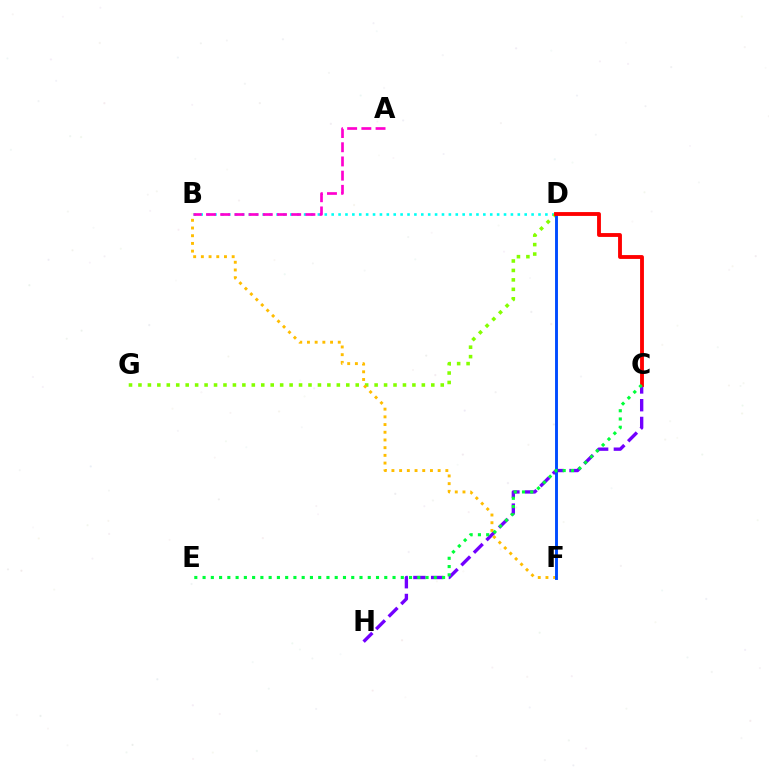{('B', 'D'): [{'color': '#00fff6', 'line_style': 'dotted', 'thickness': 1.87}], ('C', 'H'): [{'color': '#7200ff', 'line_style': 'dashed', 'thickness': 2.41}], ('D', 'G'): [{'color': '#84ff00', 'line_style': 'dotted', 'thickness': 2.57}], ('B', 'F'): [{'color': '#ffbd00', 'line_style': 'dotted', 'thickness': 2.09}], ('D', 'F'): [{'color': '#004bff', 'line_style': 'solid', 'thickness': 2.09}], ('C', 'D'): [{'color': '#ff0000', 'line_style': 'solid', 'thickness': 2.77}], ('C', 'E'): [{'color': '#00ff39', 'line_style': 'dotted', 'thickness': 2.24}], ('A', 'B'): [{'color': '#ff00cf', 'line_style': 'dashed', 'thickness': 1.93}]}